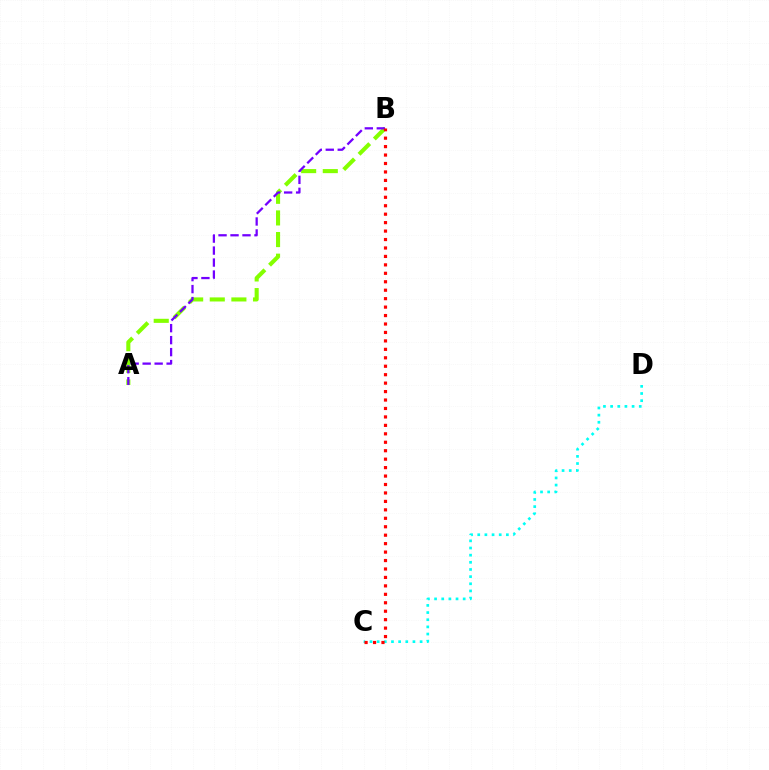{('A', 'B'): [{'color': '#84ff00', 'line_style': 'dashed', 'thickness': 2.94}, {'color': '#7200ff', 'line_style': 'dashed', 'thickness': 1.63}], ('C', 'D'): [{'color': '#00fff6', 'line_style': 'dotted', 'thickness': 1.94}], ('B', 'C'): [{'color': '#ff0000', 'line_style': 'dotted', 'thickness': 2.3}]}